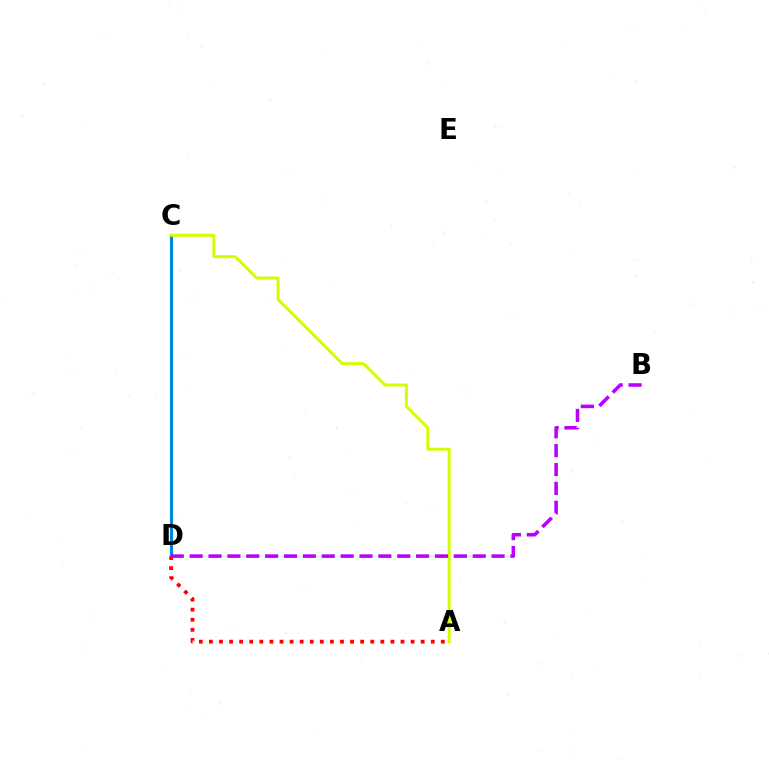{('C', 'D'): [{'color': '#00ff5c', 'line_style': 'solid', 'thickness': 2.33}, {'color': '#0074ff', 'line_style': 'solid', 'thickness': 1.88}], ('A', 'D'): [{'color': '#ff0000', 'line_style': 'dotted', 'thickness': 2.74}], ('A', 'C'): [{'color': '#d1ff00', 'line_style': 'solid', 'thickness': 2.14}], ('B', 'D'): [{'color': '#b900ff', 'line_style': 'dashed', 'thickness': 2.56}]}